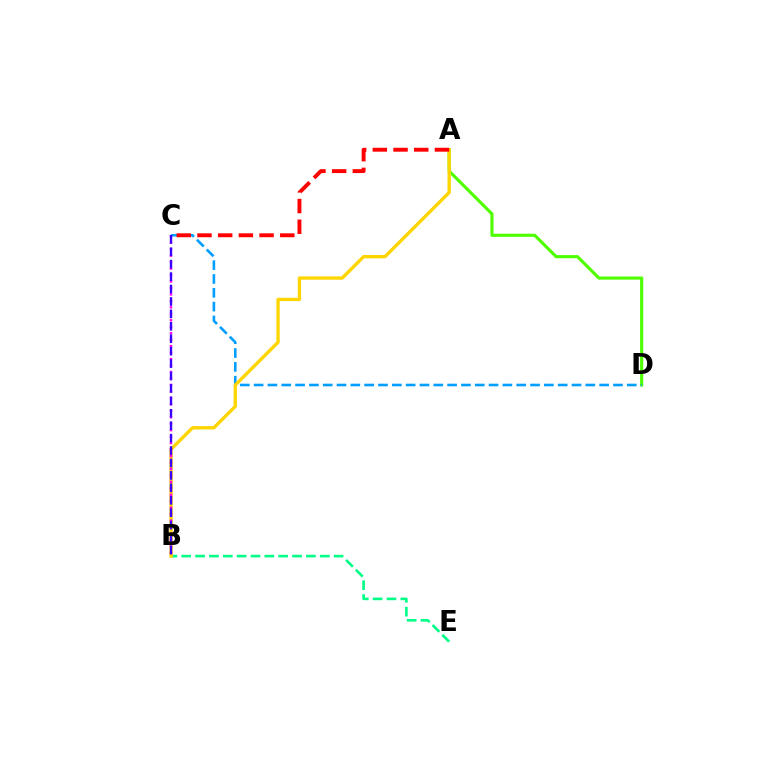{('A', 'D'): [{'color': '#4fff00', 'line_style': 'solid', 'thickness': 2.26}], ('B', 'E'): [{'color': '#00ff86', 'line_style': 'dashed', 'thickness': 1.88}], ('C', 'D'): [{'color': '#009eff', 'line_style': 'dashed', 'thickness': 1.88}], ('A', 'B'): [{'color': '#ffd500', 'line_style': 'solid', 'thickness': 2.4}], ('B', 'C'): [{'color': '#ff00ed', 'line_style': 'dotted', 'thickness': 1.76}, {'color': '#3700ff', 'line_style': 'dashed', 'thickness': 1.69}], ('A', 'C'): [{'color': '#ff0000', 'line_style': 'dashed', 'thickness': 2.81}]}